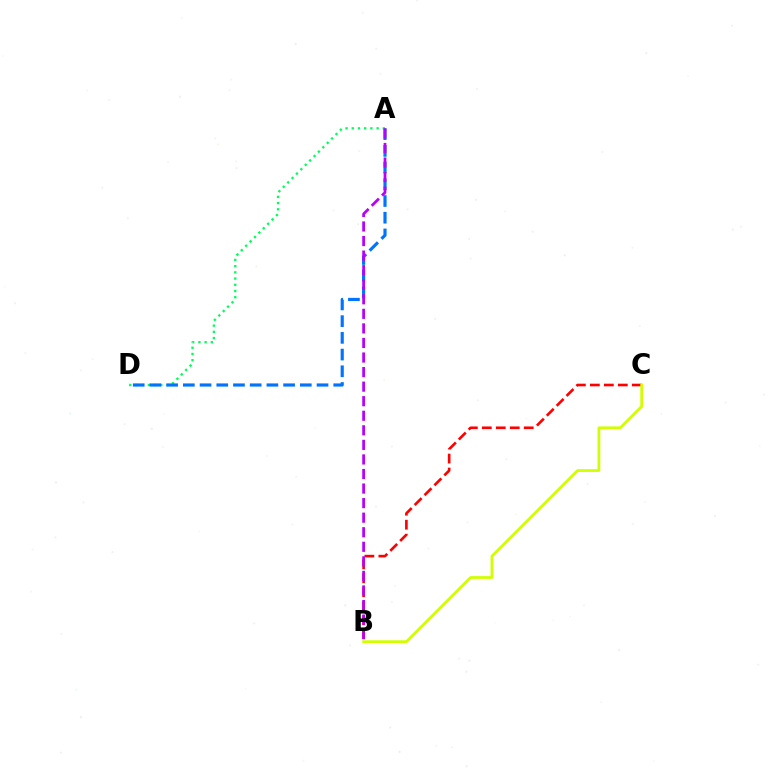{('A', 'D'): [{'color': '#00ff5c', 'line_style': 'dotted', 'thickness': 1.69}, {'color': '#0074ff', 'line_style': 'dashed', 'thickness': 2.27}], ('B', 'C'): [{'color': '#ff0000', 'line_style': 'dashed', 'thickness': 1.9}, {'color': '#d1ff00', 'line_style': 'solid', 'thickness': 1.98}], ('A', 'B'): [{'color': '#b900ff', 'line_style': 'dashed', 'thickness': 1.98}]}